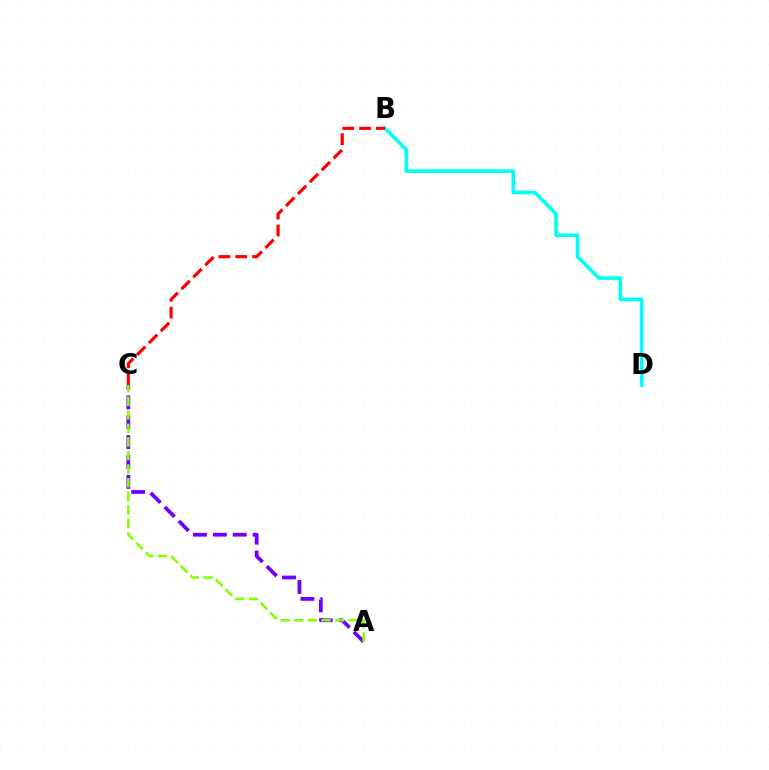{('A', 'C'): [{'color': '#7200ff', 'line_style': 'dashed', 'thickness': 2.7}, {'color': '#84ff00', 'line_style': 'dashed', 'thickness': 1.84}], ('B', 'D'): [{'color': '#00fff6', 'line_style': 'solid', 'thickness': 2.62}], ('B', 'C'): [{'color': '#ff0000', 'line_style': 'dashed', 'thickness': 2.29}]}